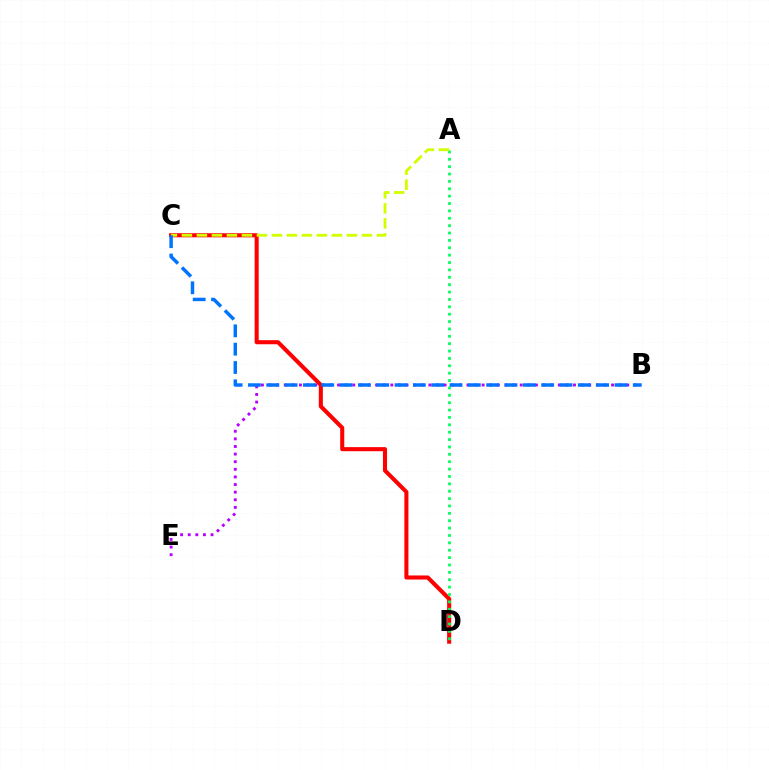{('B', 'E'): [{'color': '#b900ff', 'line_style': 'dotted', 'thickness': 2.07}], ('C', 'D'): [{'color': '#ff0000', 'line_style': 'solid', 'thickness': 2.93}], ('A', 'D'): [{'color': '#00ff5c', 'line_style': 'dotted', 'thickness': 2.0}], ('A', 'C'): [{'color': '#d1ff00', 'line_style': 'dashed', 'thickness': 2.04}], ('B', 'C'): [{'color': '#0074ff', 'line_style': 'dashed', 'thickness': 2.49}]}